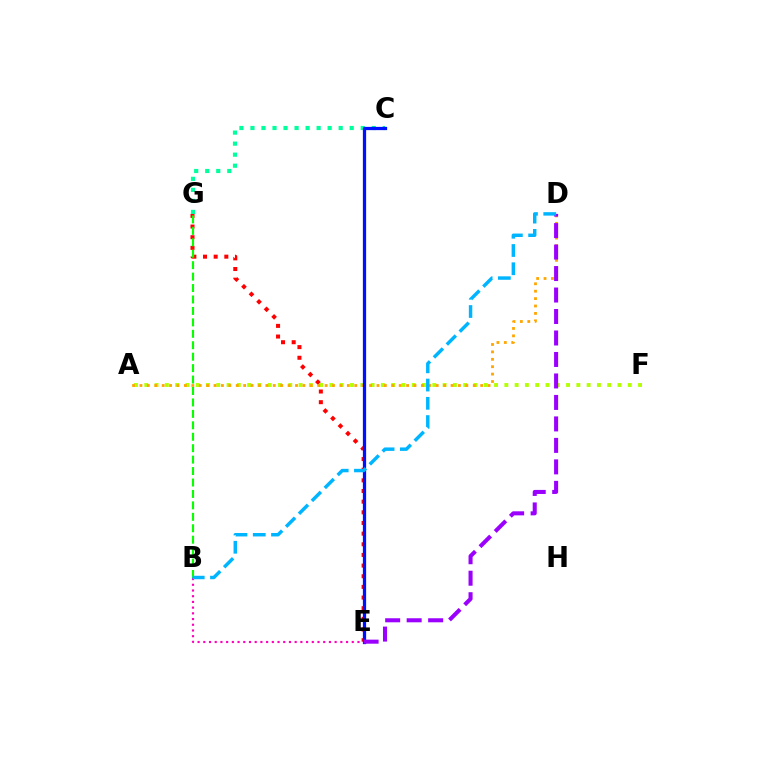{('E', 'G'): [{'color': '#ff0000', 'line_style': 'dotted', 'thickness': 2.89}], ('A', 'F'): [{'color': '#b3ff00', 'line_style': 'dotted', 'thickness': 2.8}], ('C', 'G'): [{'color': '#00ff9d', 'line_style': 'dotted', 'thickness': 3.0}], ('B', 'G'): [{'color': '#08ff00', 'line_style': 'dashed', 'thickness': 1.55}], ('A', 'D'): [{'color': '#ffa500', 'line_style': 'dotted', 'thickness': 2.01}], ('B', 'E'): [{'color': '#ff00bd', 'line_style': 'dotted', 'thickness': 1.55}], ('C', 'E'): [{'color': '#0010ff', 'line_style': 'solid', 'thickness': 2.34}], ('D', 'E'): [{'color': '#9b00ff', 'line_style': 'dashed', 'thickness': 2.92}], ('B', 'D'): [{'color': '#00b5ff', 'line_style': 'dashed', 'thickness': 2.48}]}